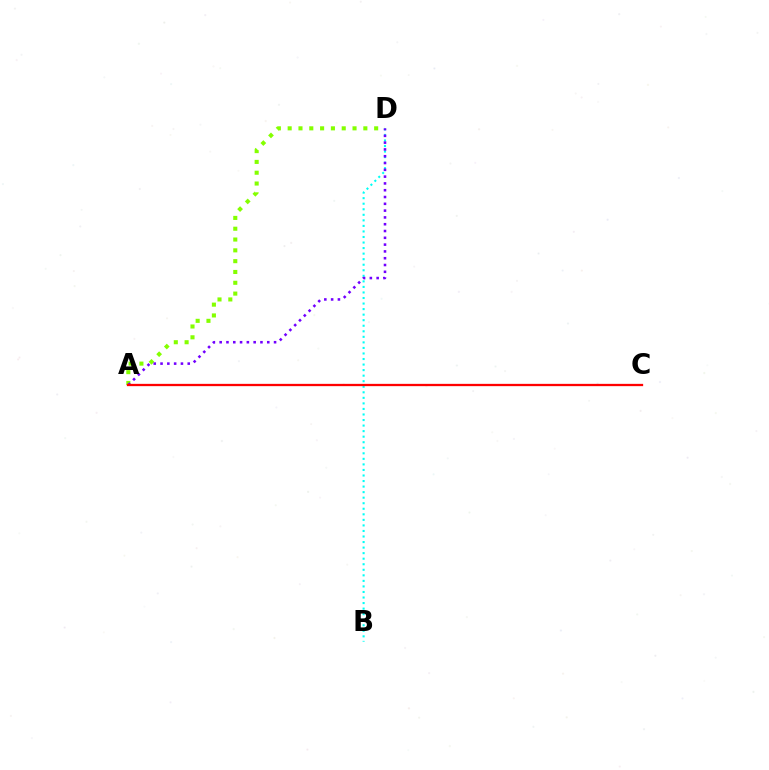{('B', 'D'): [{'color': '#00fff6', 'line_style': 'dotted', 'thickness': 1.51}], ('A', 'D'): [{'color': '#84ff00', 'line_style': 'dotted', 'thickness': 2.94}, {'color': '#7200ff', 'line_style': 'dotted', 'thickness': 1.85}], ('A', 'C'): [{'color': '#ff0000', 'line_style': 'solid', 'thickness': 1.65}]}